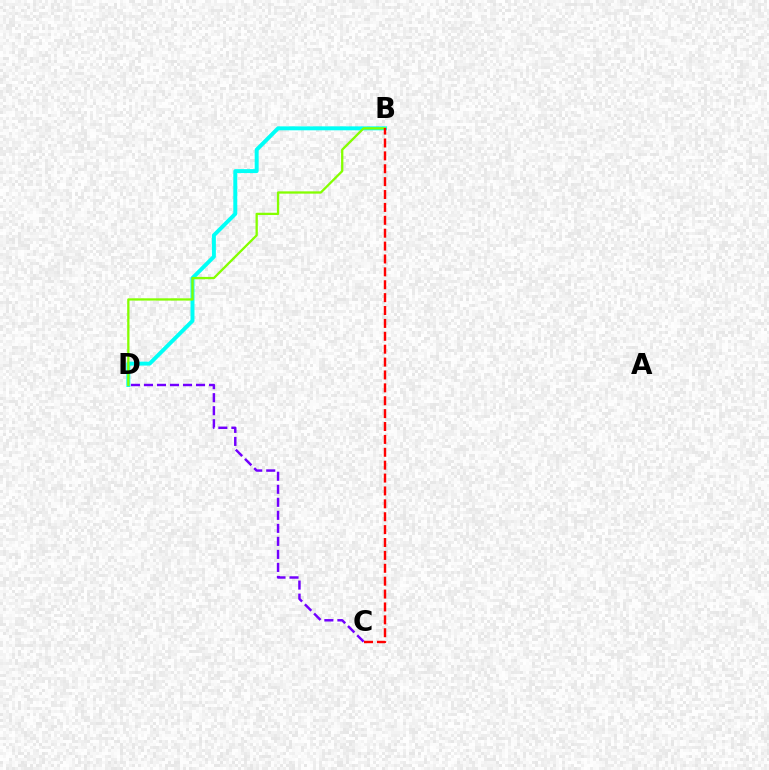{('B', 'D'): [{'color': '#00fff6', 'line_style': 'solid', 'thickness': 2.84}, {'color': '#84ff00', 'line_style': 'solid', 'thickness': 1.65}], ('C', 'D'): [{'color': '#7200ff', 'line_style': 'dashed', 'thickness': 1.77}], ('B', 'C'): [{'color': '#ff0000', 'line_style': 'dashed', 'thickness': 1.75}]}